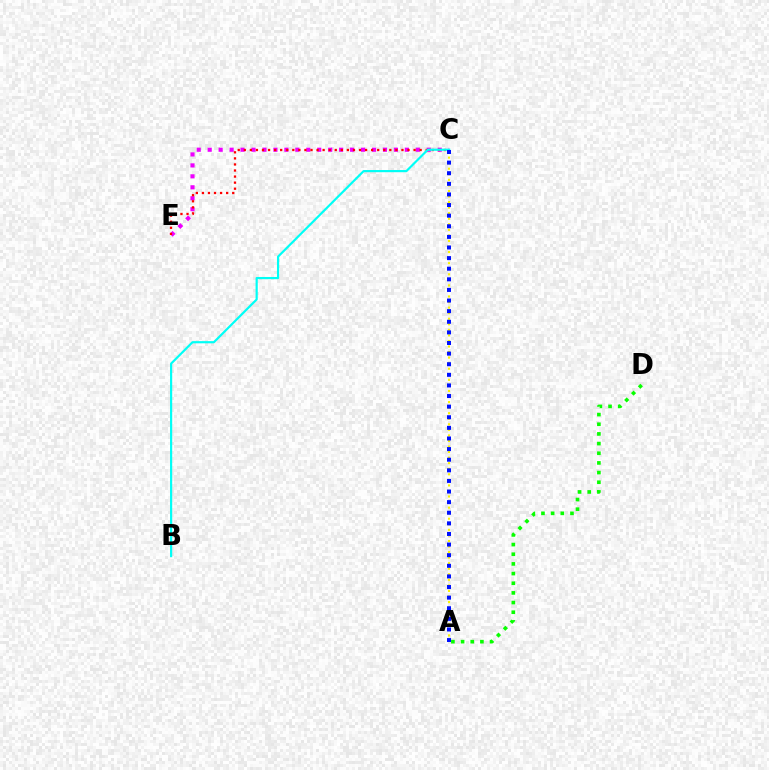{('C', 'E'): [{'color': '#ee00ff', 'line_style': 'dotted', 'thickness': 2.98}, {'color': '#ff0000', 'line_style': 'dotted', 'thickness': 1.65}], ('B', 'C'): [{'color': '#00fff6', 'line_style': 'solid', 'thickness': 1.57}], ('A', 'C'): [{'color': '#fcf500', 'line_style': 'dotted', 'thickness': 1.51}, {'color': '#0010ff', 'line_style': 'dotted', 'thickness': 2.88}], ('A', 'D'): [{'color': '#08ff00', 'line_style': 'dotted', 'thickness': 2.63}]}